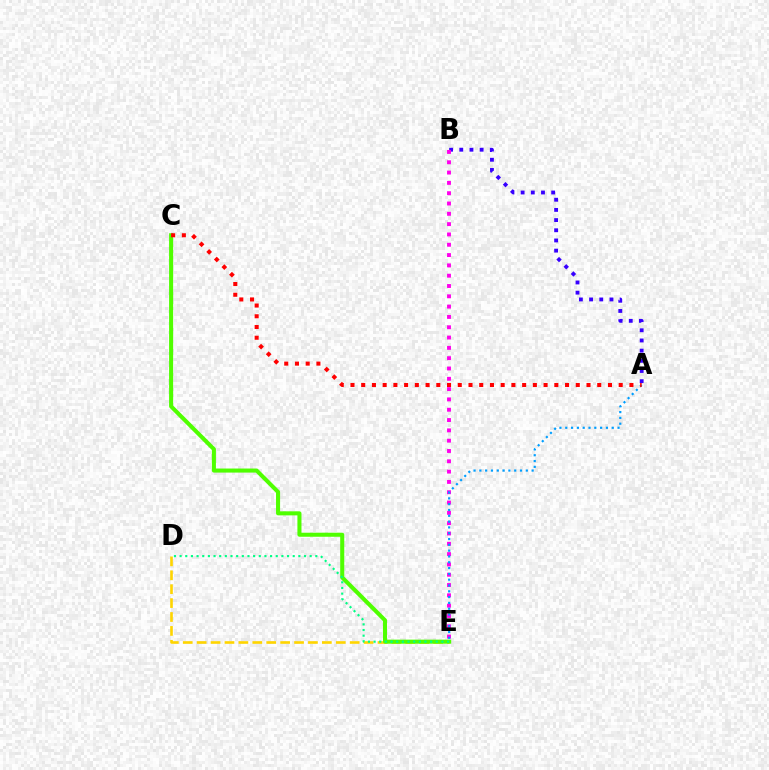{('D', 'E'): [{'color': '#ffd500', 'line_style': 'dashed', 'thickness': 1.89}, {'color': '#00ff86', 'line_style': 'dotted', 'thickness': 1.54}], ('A', 'B'): [{'color': '#3700ff', 'line_style': 'dotted', 'thickness': 2.77}], ('B', 'E'): [{'color': '#ff00ed', 'line_style': 'dotted', 'thickness': 2.8}], ('C', 'E'): [{'color': '#4fff00', 'line_style': 'solid', 'thickness': 2.92}], ('A', 'E'): [{'color': '#009eff', 'line_style': 'dotted', 'thickness': 1.58}], ('A', 'C'): [{'color': '#ff0000', 'line_style': 'dotted', 'thickness': 2.91}]}